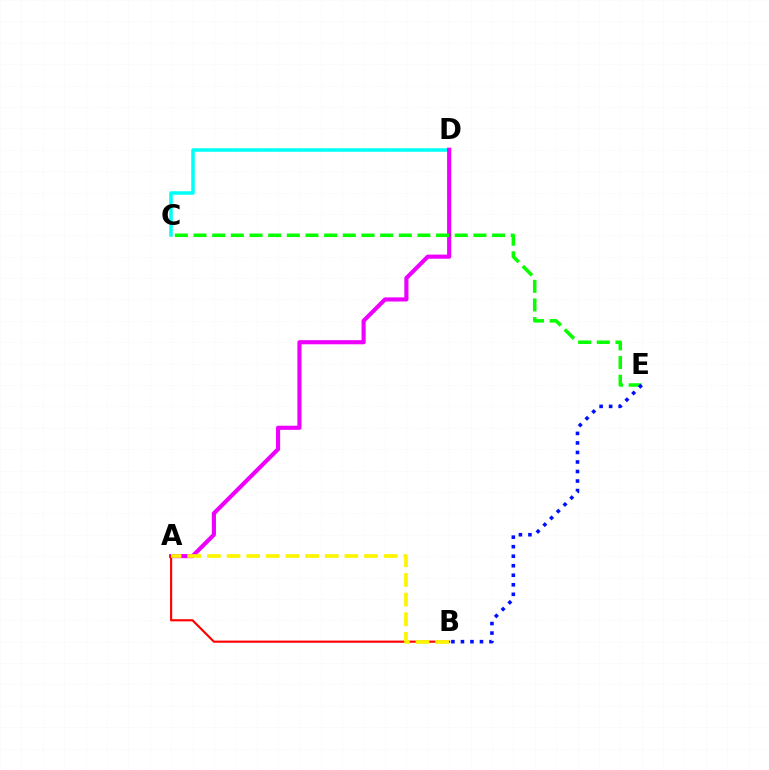{('C', 'D'): [{'color': '#00fff6', 'line_style': 'solid', 'thickness': 2.53}], ('A', 'D'): [{'color': '#ee00ff', 'line_style': 'solid', 'thickness': 2.97}], ('C', 'E'): [{'color': '#08ff00', 'line_style': 'dashed', 'thickness': 2.53}], ('A', 'B'): [{'color': '#ff0000', 'line_style': 'solid', 'thickness': 1.54}, {'color': '#fcf500', 'line_style': 'dashed', 'thickness': 2.67}], ('B', 'E'): [{'color': '#0010ff', 'line_style': 'dotted', 'thickness': 2.59}]}